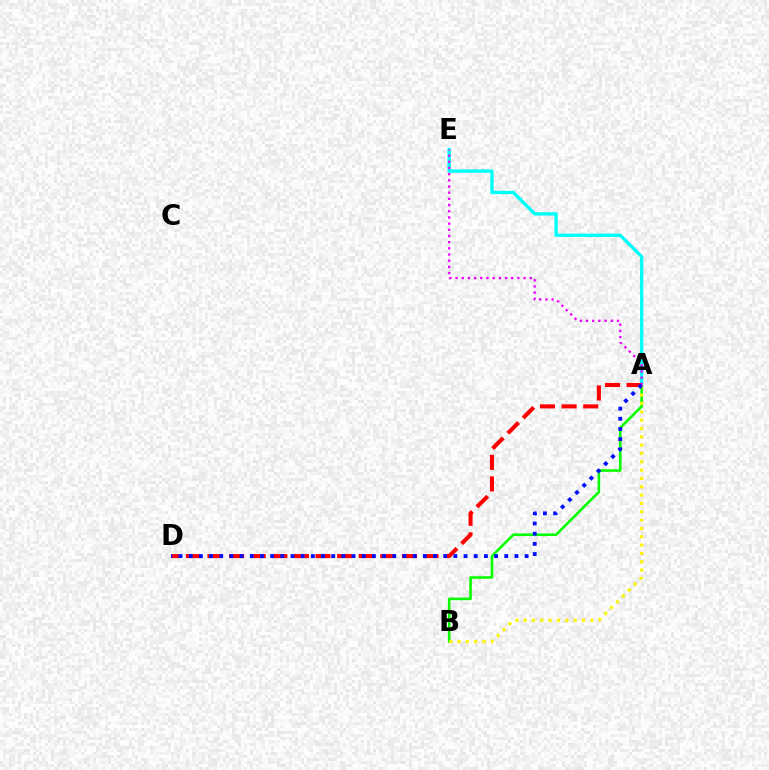{('A', 'B'): [{'color': '#08ff00', 'line_style': 'solid', 'thickness': 1.88}, {'color': '#fcf500', 'line_style': 'dotted', 'thickness': 2.26}], ('A', 'E'): [{'color': '#00fff6', 'line_style': 'solid', 'thickness': 2.42}, {'color': '#ee00ff', 'line_style': 'dotted', 'thickness': 1.68}], ('A', 'D'): [{'color': '#ff0000', 'line_style': 'dashed', 'thickness': 2.94}, {'color': '#0010ff', 'line_style': 'dotted', 'thickness': 2.77}]}